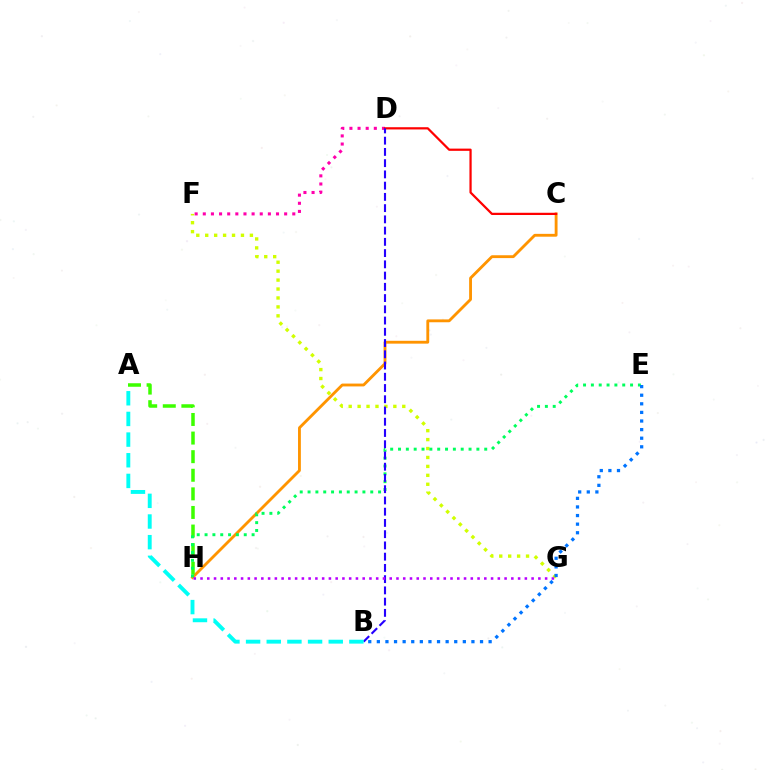{('D', 'F'): [{'color': '#ff00ac', 'line_style': 'dotted', 'thickness': 2.21}], ('C', 'H'): [{'color': '#ff9400', 'line_style': 'solid', 'thickness': 2.05}], ('F', 'G'): [{'color': '#d1ff00', 'line_style': 'dotted', 'thickness': 2.43}], ('A', 'H'): [{'color': '#3dff00', 'line_style': 'dashed', 'thickness': 2.53}], ('E', 'H'): [{'color': '#00ff5c', 'line_style': 'dotted', 'thickness': 2.13}], ('C', 'D'): [{'color': '#ff0000', 'line_style': 'solid', 'thickness': 1.61}], ('B', 'D'): [{'color': '#2500ff', 'line_style': 'dashed', 'thickness': 1.53}], ('B', 'E'): [{'color': '#0074ff', 'line_style': 'dotted', 'thickness': 2.34}], ('G', 'H'): [{'color': '#b900ff', 'line_style': 'dotted', 'thickness': 1.84}], ('A', 'B'): [{'color': '#00fff6', 'line_style': 'dashed', 'thickness': 2.81}]}